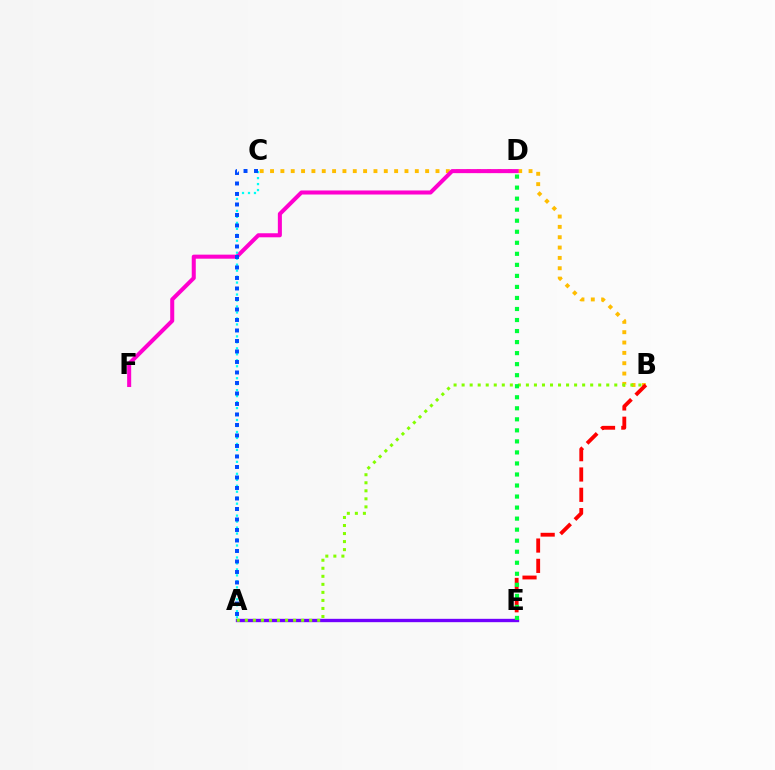{('B', 'C'): [{'color': '#ffbd00', 'line_style': 'dotted', 'thickness': 2.81}], ('B', 'E'): [{'color': '#ff0000', 'line_style': 'dashed', 'thickness': 2.76}], ('D', 'F'): [{'color': '#ff00cf', 'line_style': 'solid', 'thickness': 2.91}], ('A', 'E'): [{'color': '#7200ff', 'line_style': 'solid', 'thickness': 2.41}], ('A', 'B'): [{'color': '#84ff00', 'line_style': 'dotted', 'thickness': 2.18}], ('D', 'E'): [{'color': '#00ff39', 'line_style': 'dotted', 'thickness': 3.0}], ('A', 'C'): [{'color': '#00fff6', 'line_style': 'dotted', 'thickness': 1.62}, {'color': '#004bff', 'line_style': 'dotted', 'thickness': 2.85}]}